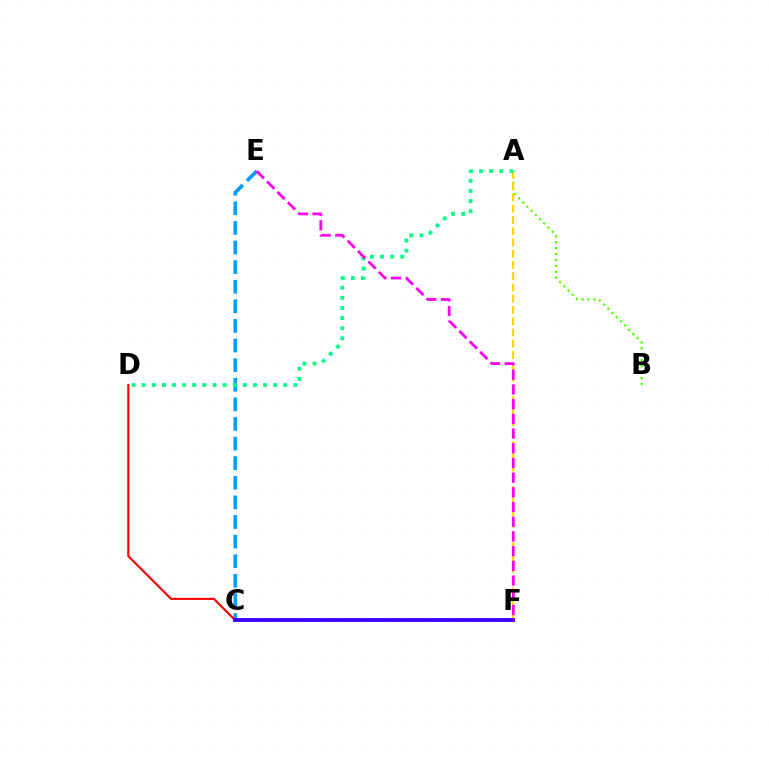{('A', 'B'): [{'color': '#4fff00', 'line_style': 'dotted', 'thickness': 1.61}], ('C', 'E'): [{'color': '#009eff', 'line_style': 'dashed', 'thickness': 2.66}], ('A', 'F'): [{'color': '#ffd500', 'line_style': 'dashed', 'thickness': 1.53}], ('C', 'D'): [{'color': '#ff0000', 'line_style': 'solid', 'thickness': 1.53}], ('C', 'F'): [{'color': '#3700ff', 'line_style': 'solid', 'thickness': 2.75}], ('A', 'D'): [{'color': '#00ff86', 'line_style': 'dotted', 'thickness': 2.75}], ('E', 'F'): [{'color': '#ff00ed', 'line_style': 'dashed', 'thickness': 2.0}]}